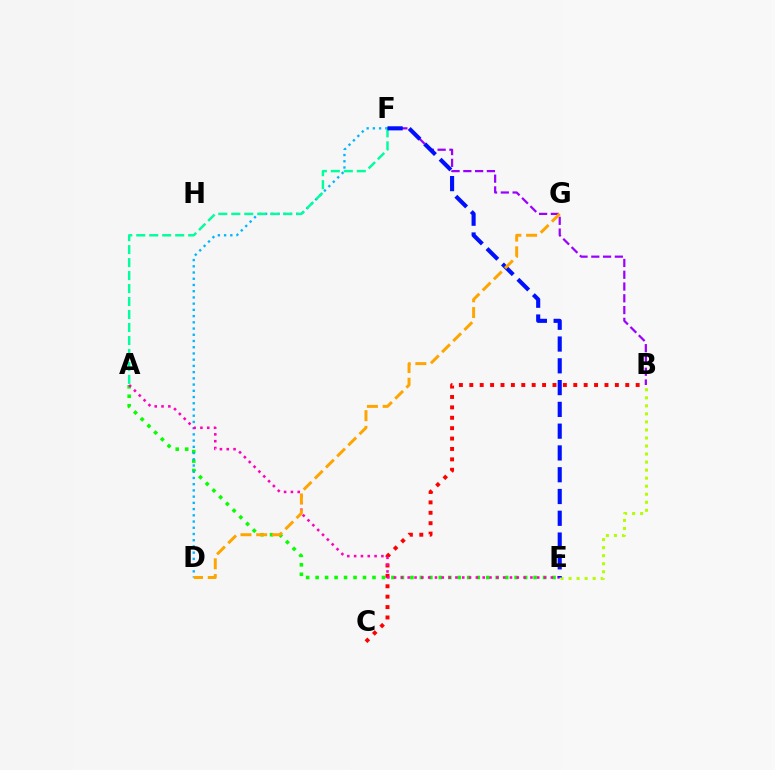{('A', 'E'): [{'color': '#08ff00', 'line_style': 'dotted', 'thickness': 2.57}, {'color': '#ff00bd', 'line_style': 'dotted', 'thickness': 1.85}], ('B', 'C'): [{'color': '#ff0000', 'line_style': 'dotted', 'thickness': 2.82}], ('D', 'F'): [{'color': '#00b5ff', 'line_style': 'dotted', 'thickness': 1.69}], ('B', 'E'): [{'color': '#b3ff00', 'line_style': 'dotted', 'thickness': 2.18}], ('A', 'F'): [{'color': '#00ff9d', 'line_style': 'dashed', 'thickness': 1.76}], ('B', 'F'): [{'color': '#9b00ff', 'line_style': 'dashed', 'thickness': 1.6}], ('E', 'F'): [{'color': '#0010ff', 'line_style': 'dashed', 'thickness': 2.96}], ('D', 'G'): [{'color': '#ffa500', 'line_style': 'dashed', 'thickness': 2.14}]}